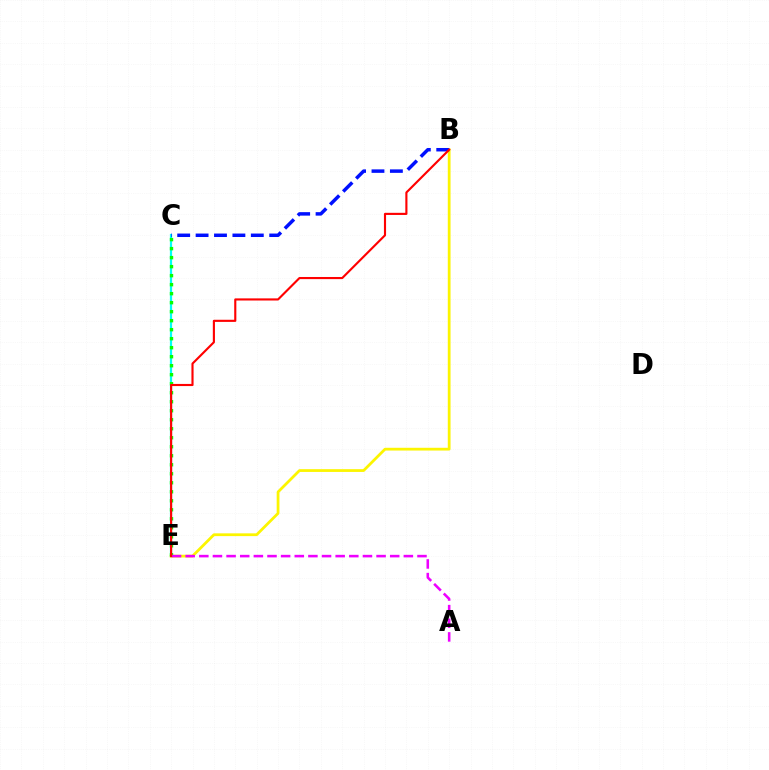{('B', 'E'): [{'color': '#fcf500', 'line_style': 'solid', 'thickness': 1.99}, {'color': '#ff0000', 'line_style': 'solid', 'thickness': 1.54}], ('C', 'E'): [{'color': '#00fff6', 'line_style': 'solid', 'thickness': 1.6}, {'color': '#08ff00', 'line_style': 'dotted', 'thickness': 2.45}], ('A', 'E'): [{'color': '#ee00ff', 'line_style': 'dashed', 'thickness': 1.85}], ('B', 'C'): [{'color': '#0010ff', 'line_style': 'dashed', 'thickness': 2.5}]}